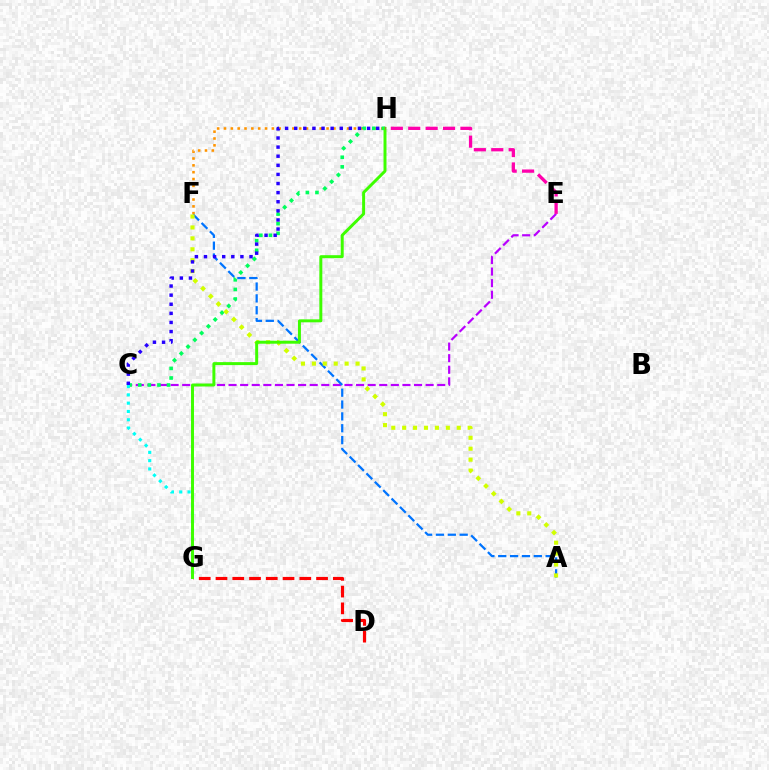{('F', 'H'): [{'color': '#ff9400', 'line_style': 'dotted', 'thickness': 1.86}], ('C', 'E'): [{'color': '#b900ff', 'line_style': 'dashed', 'thickness': 1.57}], ('C', 'H'): [{'color': '#00ff5c', 'line_style': 'dotted', 'thickness': 2.61}, {'color': '#2500ff', 'line_style': 'dotted', 'thickness': 2.47}], ('D', 'G'): [{'color': '#ff0000', 'line_style': 'dashed', 'thickness': 2.28}], ('A', 'F'): [{'color': '#0074ff', 'line_style': 'dashed', 'thickness': 1.61}, {'color': '#d1ff00', 'line_style': 'dotted', 'thickness': 2.97}], ('C', 'G'): [{'color': '#00fff6', 'line_style': 'dotted', 'thickness': 2.25}], ('G', 'H'): [{'color': '#3dff00', 'line_style': 'solid', 'thickness': 2.13}], ('E', 'H'): [{'color': '#ff00ac', 'line_style': 'dashed', 'thickness': 2.36}]}